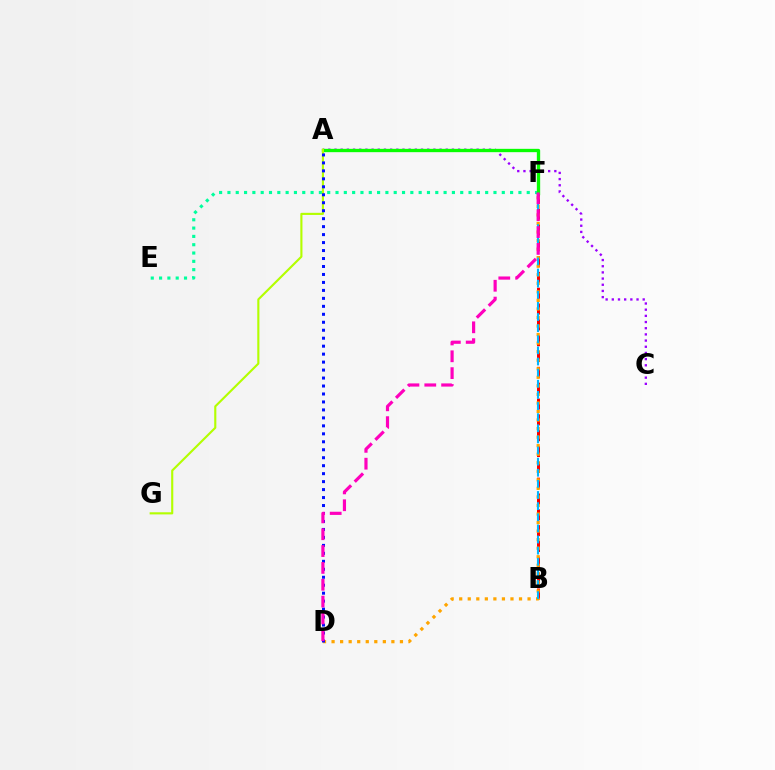{('A', 'C'): [{'color': '#9b00ff', 'line_style': 'dotted', 'thickness': 1.68}], ('B', 'F'): [{'color': '#ff0000', 'line_style': 'dashed', 'thickness': 2.15}, {'color': '#00b5ff', 'line_style': 'dashed', 'thickness': 1.51}], ('D', 'F'): [{'color': '#ffa500', 'line_style': 'dotted', 'thickness': 2.32}, {'color': '#ff00bd', 'line_style': 'dashed', 'thickness': 2.29}], ('E', 'F'): [{'color': '#00ff9d', 'line_style': 'dotted', 'thickness': 2.26}], ('A', 'F'): [{'color': '#08ff00', 'line_style': 'solid', 'thickness': 2.4}], ('A', 'G'): [{'color': '#b3ff00', 'line_style': 'solid', 'thickness': 1.53}], ('A', 'D'): [{'color': '#0010ff', 'line_style': 'dotted', 'thickness': 2.16}]}